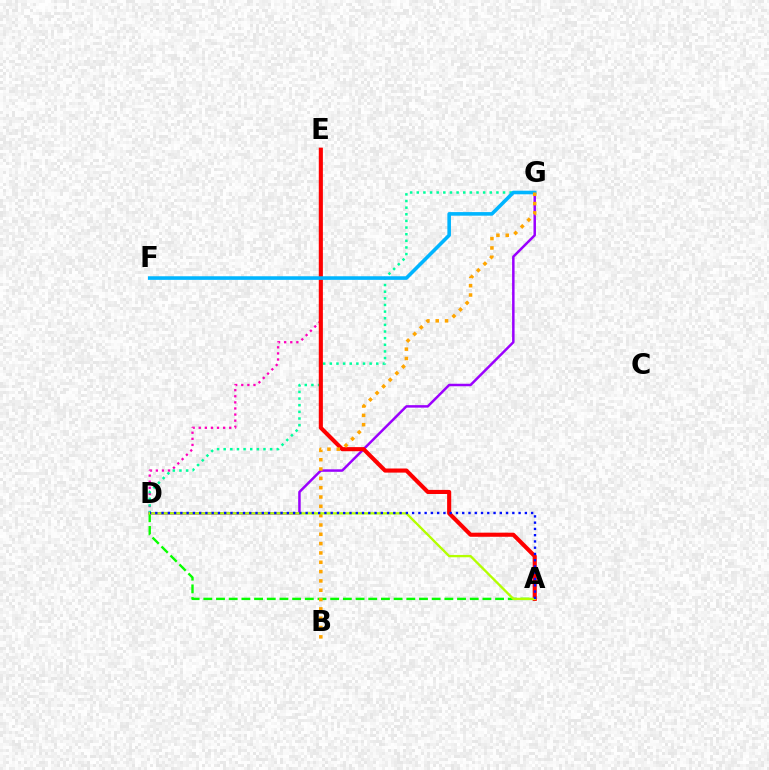{('D', 'E'): [{'color': '#ff00bd', 'line_style': 'dotted', 'thickness': 1.66}], ('D', 'G'): [{'color': '#00ff9d', 'line_style': 'dotted', 'thickness': 1.8}, {'color': '#9b00ff', 'line_style': 'solid', 'thickness': 1.8}], ('A', 'E'): [{'color': '#ff0000', 'line_style': 'solid', 'thickness': 2.95}], ('F', 'G'): [{'color': '#00b5ff', 'line_style': 'solid', 'thickness': 2.59}], ('A', 'D'): [{'color': '#08ff00', 'line_style': 'dashed', 'thickness': 1.72}, {'color': '#b3ff00', 'line_style': 'solid', 'thickness': 1.68}, {'color': '#0010ff', 'line_style': 'dotted', 'thickness': 1.7}], ('B', 'G'): [{'color': '#ffa500', 'line_style': 'dotted', 'thickness': 2.53}]}